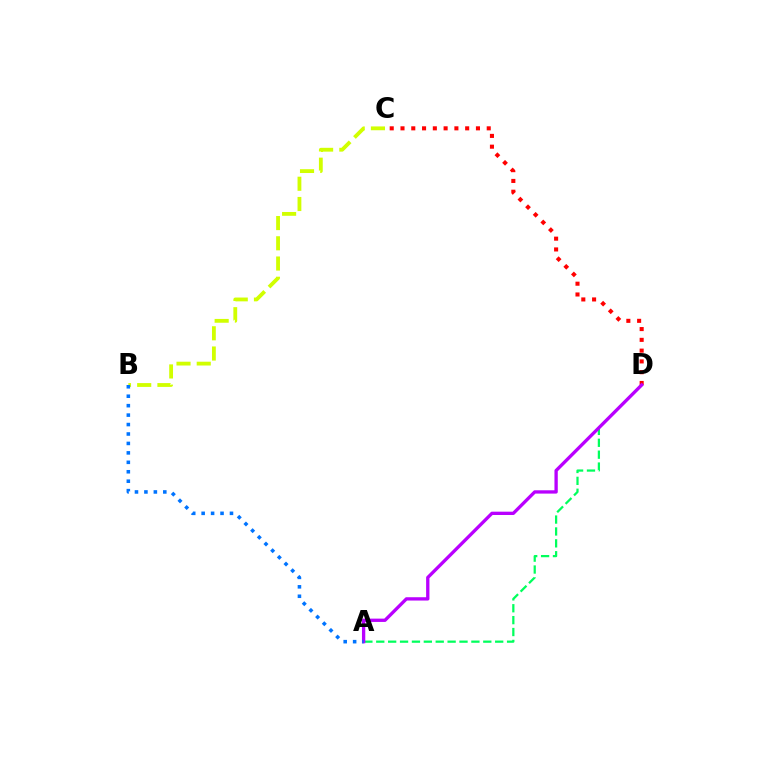{('A', 'D'): [{'color': '#00ff5c', 'line_style': 'dashed', 'thickness': 1.62}, {'color': '#b900ff', 'line_style': 'solid', 'thickness': 2.39}], ('B', 'C'): [{'color': '#d1ff00', 'line_style': 'dashed', 'thickness': 2.75}], ('C', 'D'): [{'color': '#ff0000', 'line_style': 'dotted', 'thickness': 2.93}], ('A', 'B'): [{'color': '#0074ff', 'line_style': 'dotted', 'thickness': 2.57}]}